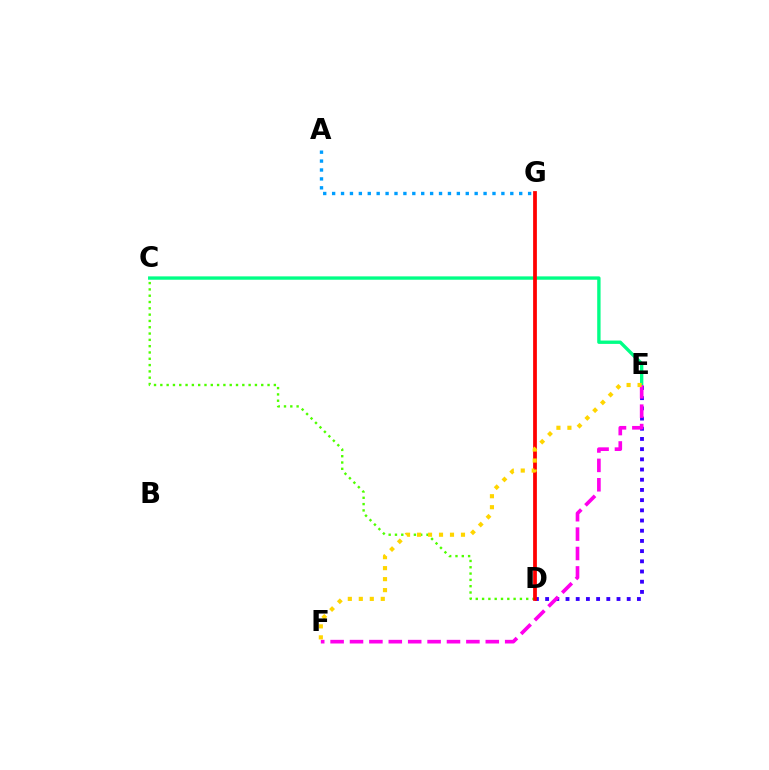{('C', 'E'): [{'color': '#00ff86', 'line_style': 'solid', 'thickness': 2.42}], ('C', 'D'): [{'color': '#4fff00', 'line_style': 'dotted', 'thickness': 1.71}], ('D', 'E'): [{'color': '#3700ff', 'line_style': 'dotted', 'thickness': 2.77}], ('A', 'G'): [{'color': '#009eff', 'line_style': 'dotted', 'thickness': 2.42}], ('E', 'F'): [{'color': '#ff00ed', 'line_style': 'dashed', 'thickness': 2.64}, {'color': '#ffd500', 'line_style': 'dotted', 'thickness': 2.99}], ('D', 'G'): [{'color': '#ff0000', 'line_style': 'solid', 'thickness': 2.7}]}